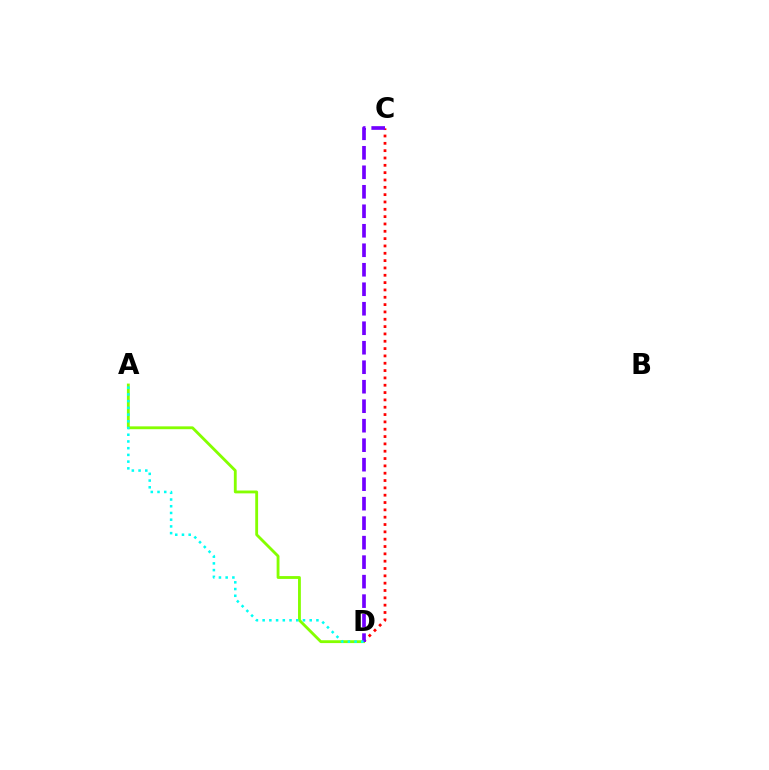{('C', 'D'): [{'color': '#ff0000', 'line_style': 'dotted', 'thickness': 1.99}, {'color': '#7200ff', 'line_style': 'dashed', 'thickness': 2.65}], ('A', 'D'): [{'color': '#84ff00', 'line_style': 'solid', 'thickness': 2.04}, {'color': '#00fff6', 'line_style': 'dotted', 'thickness': 1.83}]}